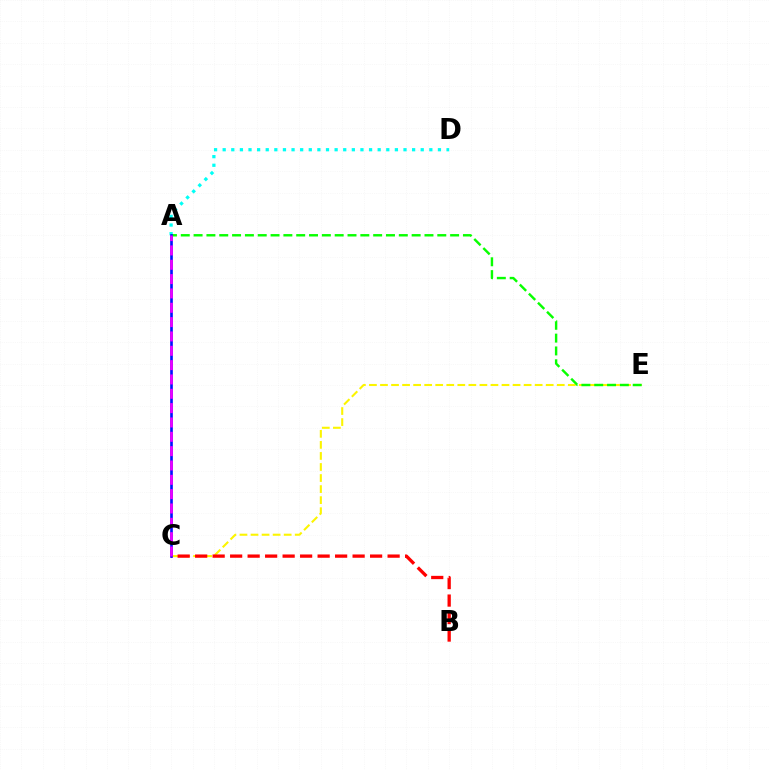{('A', 'D'): [{'color': '#00fff6', 'line_style': 'dotted', 'thickness': 2.34}], ('C', 'E'): [{'color': '#fcf500', 'line_style': 'dashed', 'thickness': 1.5}], ('B', 'C'): [{'color': '#ff0000', 'line_style': 'dashed', 'thickness': 2.38}], ('A', 'E'): [{'color': '#08ff00', 'line_style': 'dashed', 'thickness': 1.74}], ('A', 'C'): [{'color': '#0010ff', 'line_style': 'solid', 'thickness': 1.91}, {'color': '#ee00ff', 'line_style': 'dashed', 'thickness': 1.95}]}